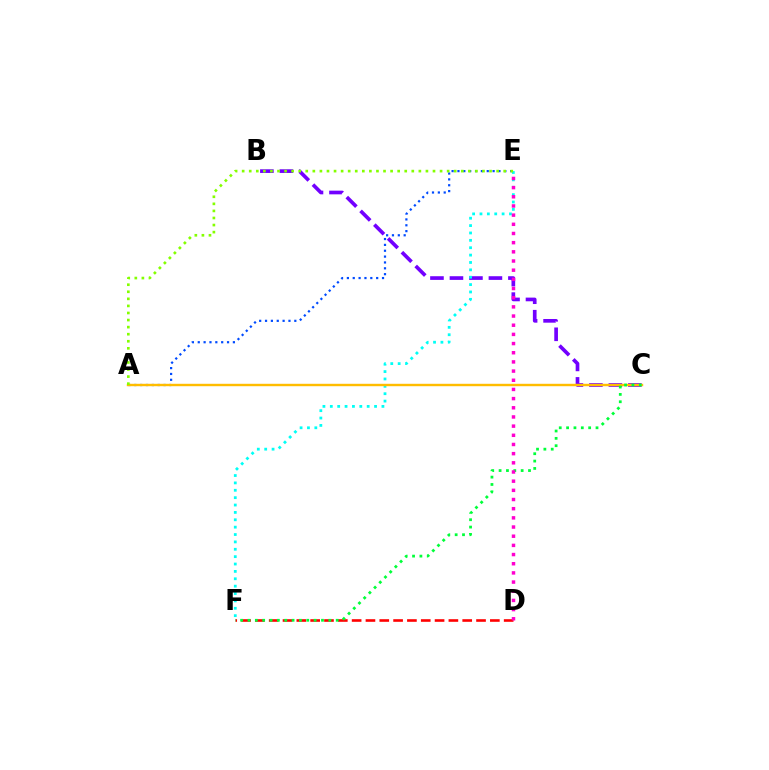{('B', 'C'): [{'color': '#7200ff', 'line_style': 'dashed', 'thickness': 2.65}], ('E', 'F'): [{'color': '#00fff6', 'line_style': 'dotted', 'thickness': 2.0}], ('D', 'F'): [{'color': '#ff0000', 'line_style': 'dashed', 'thickness': 1.88}], ('A', 'E'): [{'color': '#004bff', 'line_style': 'dotted', 'thickness': 1.59}, {'color': '#84ff00', 'line_style': 'dotted', 'thickness': 1.92}], ('A', 'C'): [{'color': '#ffbd00', 'line_style': 'solid', 'thickness': 1.74}], ('C', 'F'): [{'color': '#00ff39', 'line_style': 'dotted', 'thickness': 2.0}], ('D', 'E'): [{'color': '#ff00cf', 'line_style': 'dotted', 'thickness': 2.49}]}